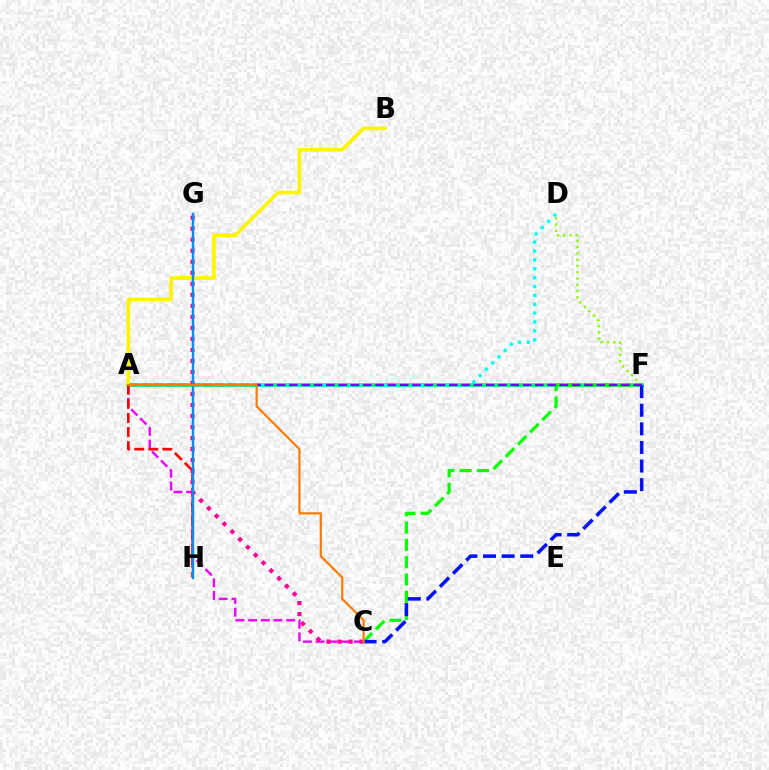{('A', 'F'): [{'color': '#00ff74', 'line_style': 'solid', 'thickness': 2.65}, {'color': '#7200ff', 'line_style': 'dashed', 'thickness': 1.67}], ('A', 'C'): [{'color': '#ee00ff', 'line_style': 'dashed', 'thickness': 1.73}, {'color': '#ff7c00', 'line_style': 'solid', 'thickness': 1.59}], ('D', 'F'): [{'color': '#84ff00', 'line_style': 'dotted', 'thickness': 1.71}], ('A', 'D'): [{'color': '#00fff6', 'line_style': 'dotted', 'thickness': 2.41}], ('A', 'B'): [{'color': '#fcf500', 'line_style': 'solid', 'thickness': 2.65}], ('C', 'F'): [{'color': '#08ff00', 'line_style': 'dashed', 'thickness': 2.35}, {'color': '#0010ff', 'line_style': 'dashed', 'thickness': 2.53}], ('A', 'H'): [{'color': '#ff0000', 'line_style': 'dashed', 'thickness': 1.91}], ('C', 'G'): [{'color': '#ff0094', 'line_style': 'dotted', 'thickness': 2.99}], ('G', 'H'): [{'color': '#008cff', 'line_style': 'solid', 'thickness': 1.75}]}